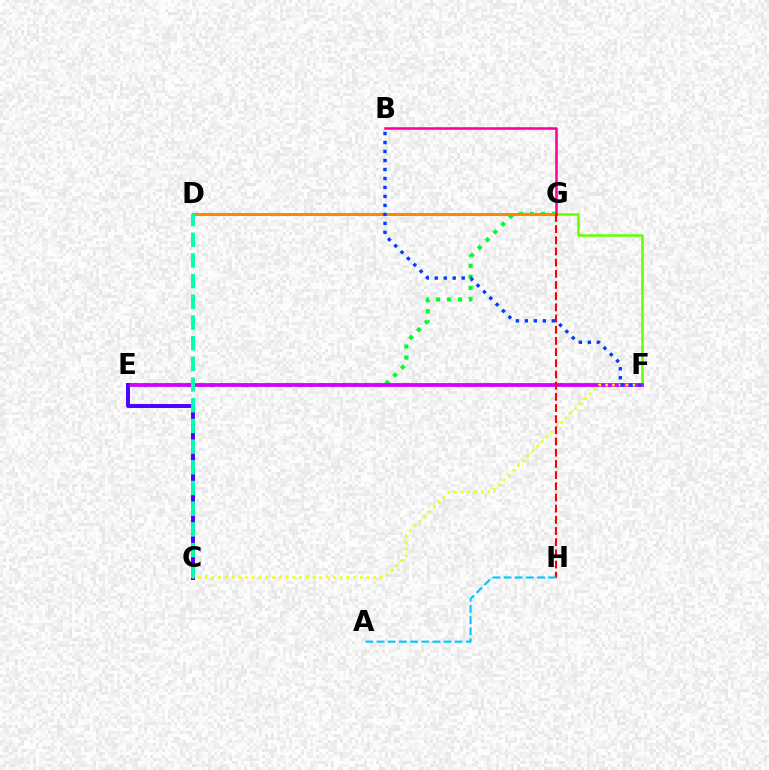{('F', 'G'): [{'color': '#66ff00', 'line_style': 'solid', 'thickness': 1.8}], ('E', 'G'): [{'color': '#00ff27', 'line_style': 'dotted', 'thickness': 3.0}], ('E', 'F'): [{'color': '#d600ff', 'line_style': 'solid', 'thickness': 2.75}], ('C', 'E'): [{'color': '#4f00ff', 'line_style': 'solid', 'thickness': 2.85}], ('C', 'F'): [{'color': '#eeff00', 'line_style': 'dotted', 'thickness': 1.83}], ('D', 'G'): [{'color': '#ff8800', 'line_style': 'solid', 'thickness': 2.18}], ('B', 'G'): [{'color': '#ff00a0', 'line_style': 'solid', 'thickness': 1.84}], ('G', 'H'): [{'color': '#ff0000', 'line_style': 'dashed', 'thickness': 1.52}], ('A', 'H'): [{'color': '#00c7ff', 'line_style': 'dashed', 'thickness': 1.52}], ('C', 'D'): [{'color': '#00ffaf', 'line_style': 'dashed', 'thickness': 2.81}], ('B', 'F'): [{'color': '#003fff', 'line_style': 'dotted', 'thickness': 2.44}]}